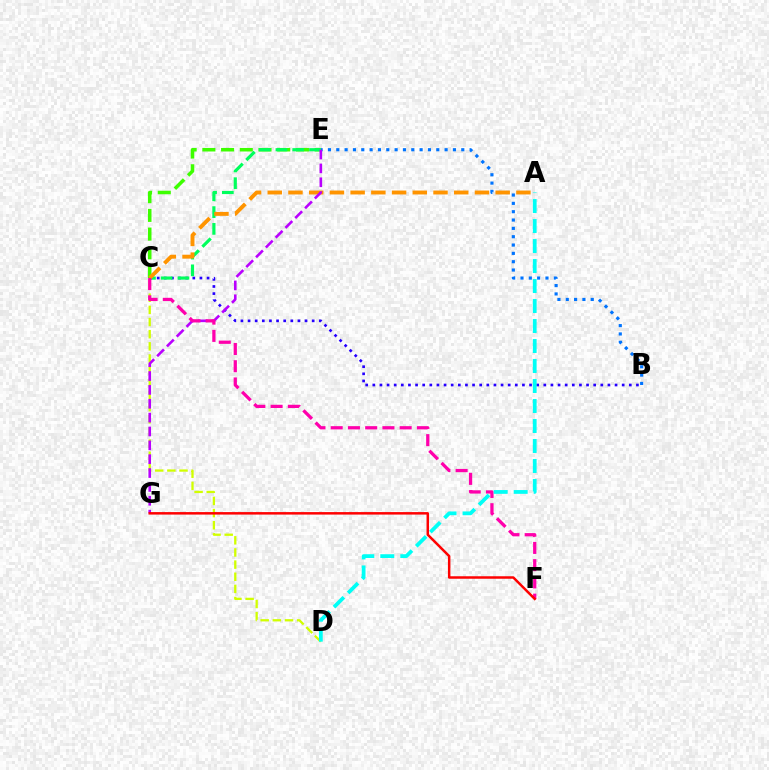{('B', 'E'): [{'color': '#0074ff', 'line_style': 'dotted', 'thickness': 2.26}], ('C', 'E'): [{'color': '#3dff00', 'line_style': 'dashed', 'thickness': 2.54}, {'color': '#00ff5c', 'line_style': 'dashed', 'thickness': 2.28}], ('B', 'C'): [{'color': '#2500ff', 'line_style': 'dotted', 'thickness': 1.94}], ('A', 'C'): [{'color': '#ff9400', 'line_style': 'dashed', 'thickness': 2.81}], ('C', 'D'): [{'color': '#d1ff00', 'line_style': 'dashed', 'thickness': 1.65}], ('E', 'G'): [{'color': '#b900ff', 'line_style': 'dashed', 'thickness': 1.88}], ('C', 'F'): [{'color': '#ff00ac', 'line_style': 'dashed', 'thickness': 2.34}], ('A', 'D'): [{'color': '#00fff6', 'line_style': 'dashed', 'thickness': 2.72}], ('F', 'G'): [{'color': '#ff0000', 'line_style': 'solid', 'thickness': 1.79}]}